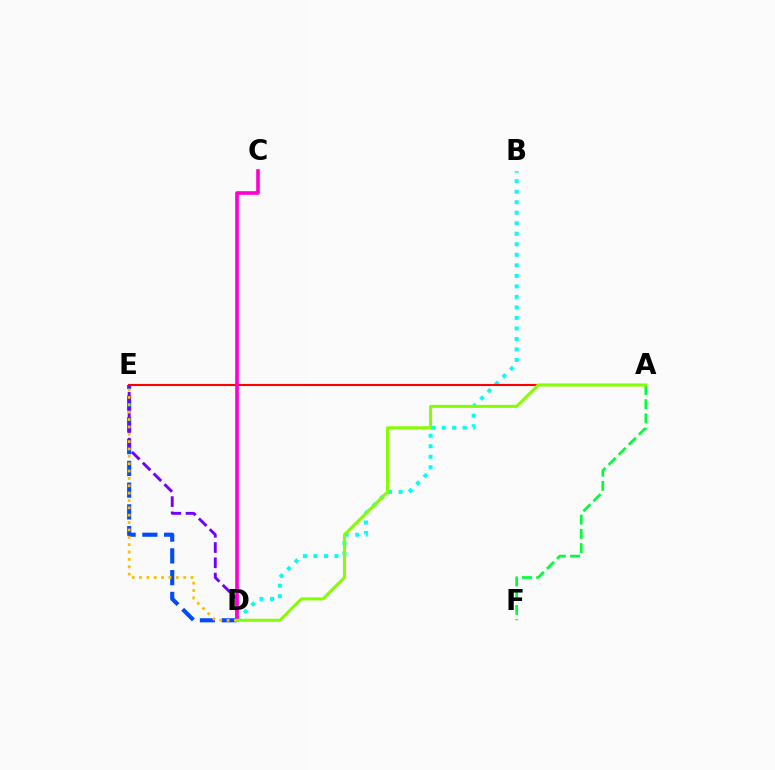{('B', 'D'): [{'color': '#00fff6', 'line_style': 'dotted', 'thickness': 2.86}], ('A', 'F'): [{'color': '#00ff39', 'line_style': 'dashed', 'thickness': 1.93}], ('D', 'E'): [{'color': '#004bff', 'line_style': 'dashed', 'thickness': 2.96}, {'color': '#7200ff', 'line_style': 'dashed', 'thickness': 2.08}, {'color': '#ffbd00', 'line_style': 'dotted', 'thickness': 2.0}], ('A', 'E'): [{'color': '#ff0000', 'line_style': 'solid', 'thickness': 1.5}], ('C', 'D'): [{'color': '#ff00cf', 'line_style': 'solid', 'thickness': 2.6}], ('A', 'D'): [{'color': '#84ff00', 'line_style': 'solid', 'thickness': 2.17}]}